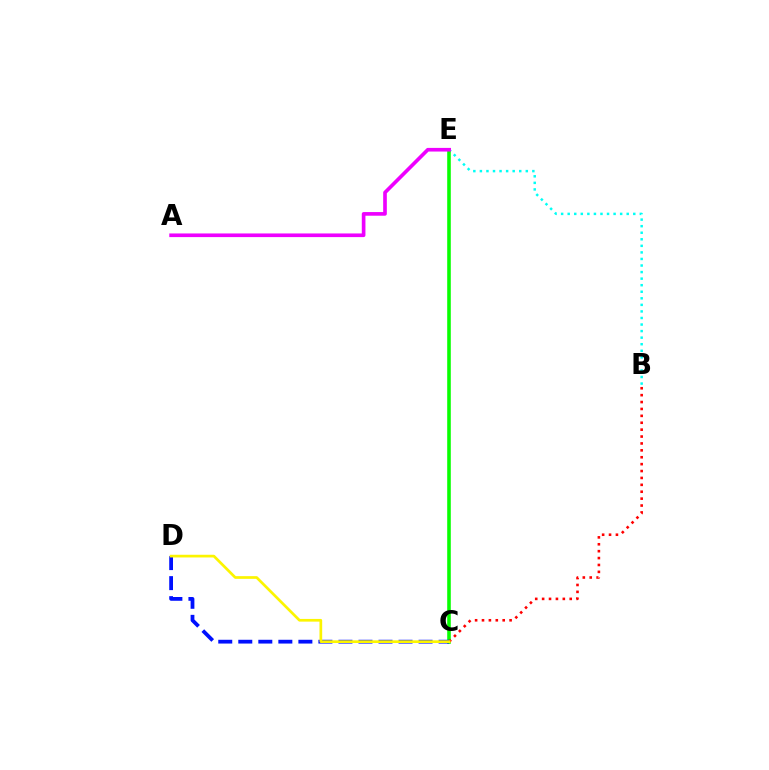{('B', 'E'): [{'color': '#00fff6', 'line_style': 'dotted', 'thickness': 1.78}], ('C', 'E'): [{'color': '#08ff00', 'line_style': 'solid', 'thickness': 2.58}], ('B', 'C'): [{'color': '#ff0000', 'line_style': 'dotted', 'thickness': 1.87}], ('A', 'E'): [{'color': '#ee00ff', 'line_style': 'solid', 'thickness': 2.63}], ('C', 'D'): [{'color': '#0010ff', 'line_style': 'dashed', 'thickness': 2.72}, {'color': '#fcf500', 'line_style': 'solid', 'thickness': 1.94}]}